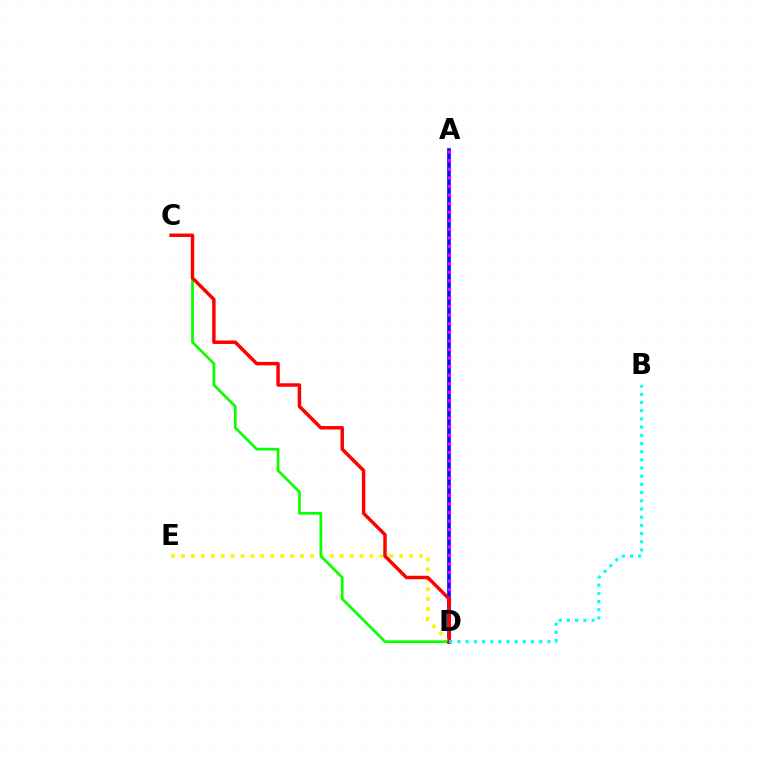{('A', 'D'): [{'color': '#0010ff', 'line_style': 'solid', 'thickness': 2.64}, {'color': '#ee00ff', 'line_style': 'dotted', 'thickness': 2.33}], ('D', 'E'): [{'color': '#fcf500', 'line_style': 'dotted', 'thickness': 2.7}], ('C', 'D'): [{'color': '#08ff00', 'line_style': 'solid', 'thickness': 1.94}, {'color': '#ff0000', 'line_style': 'solid', 'thickness': 2.48}], ('B', 'D'): [{'color': '#00fff6', 'line_style': 'dotted', 'thickness': 2.22}]}